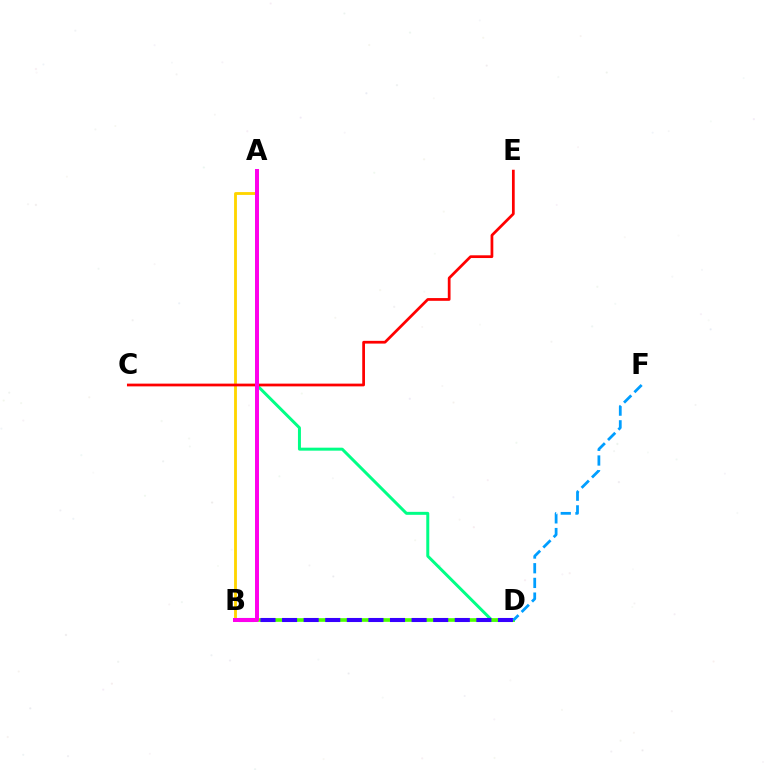{('A', 'D'): [{'color': '#00ff86', 'line_style': 'solid', 'thickness': 2.15}], ('B', 'D'): [{'color': '#4fff00', 'line_style': 'solid', 'thickness': 2.65}, {'color': '#3700ff', 'line_style': 'dashed', 'thickness': 2.93}], ('A', 'B'): [{'color': '#ffd500', 'line_style': 'solid', 'thickness': 2.05}, {'color': '#ff00ed', 'line_style': 'solid', 'thickness': 2.87}], ('C', 'E'): [{'color': '#ff0000', 'line_style': 'solid', 'thickness': 1.97}], ('D', 'F'): [{'color': '#009eff', 'line_style': 'dashed', 'thickness': 1.99}]}